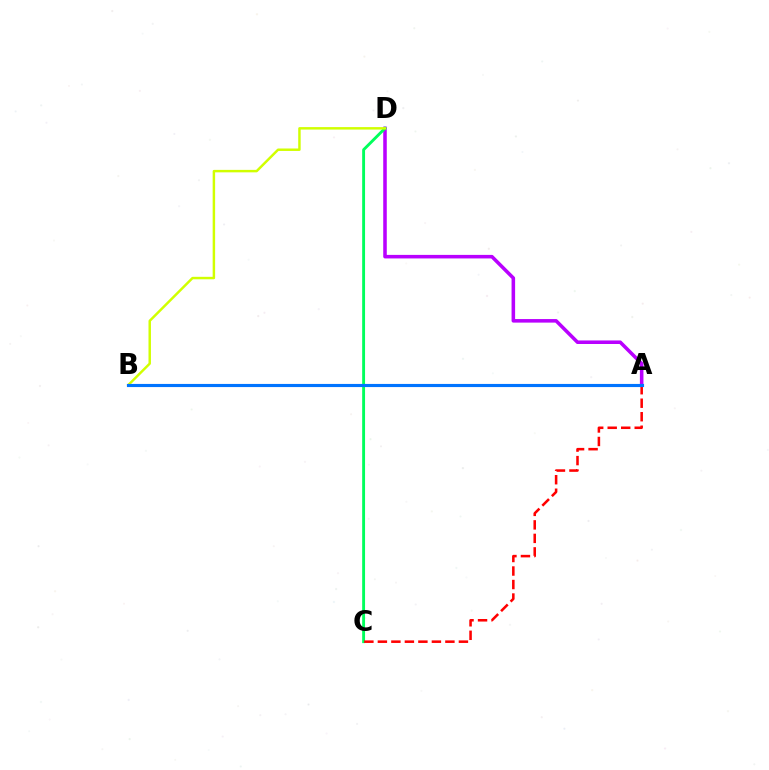{('A', 'D'): [{'color': '#b900ff', 'line_style': 'solid', 'thickness': 2.56}], ('C', 'D'): [{'color': '#00ff5c', 'line_style': 'solid', 'thickness': 2.07}], ('A', 'C'): [{'color': '#ff0000', 'line_style': 'dashed', 'thickness': 1.83}], ('B', 'D'): [{'color': '#d1ff00', 'line_style': 'solid', 'thickness': 1.77}], ('A', 'B'): [{'color': '#0074ff', 'line_style': 'solid', 'thickness': 2.25}]}